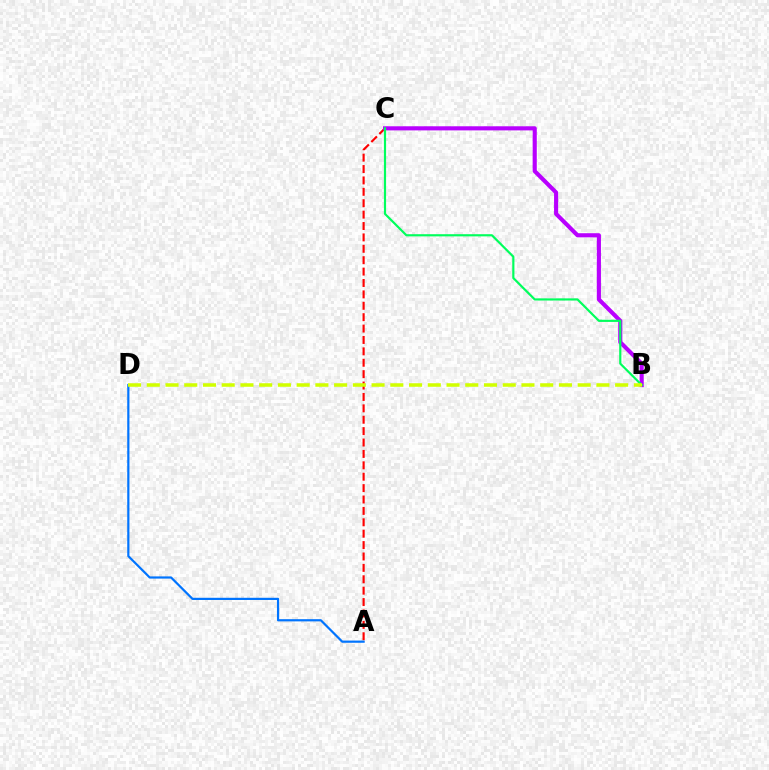{('A', 'C'): [{'color': '#ff0000', 'line_style': 'dashed', 'thickness': 1.55}], ('B', 'C'): [{'color': '#b900ff', 'line_style': 'solid', 'thickness': 2.96}, {'color': '#00ff5c', 'line_style': 'solid', 'thickness': 1.57}], ('A', 'D'): [{'color': '#0074ff', 'line_style': 'solid', 'thickness': 1.59}], ('B', 'D'): [{'color': '#d1ff00', 'line_style': 'dashed', 'thickness': 2.55}]}